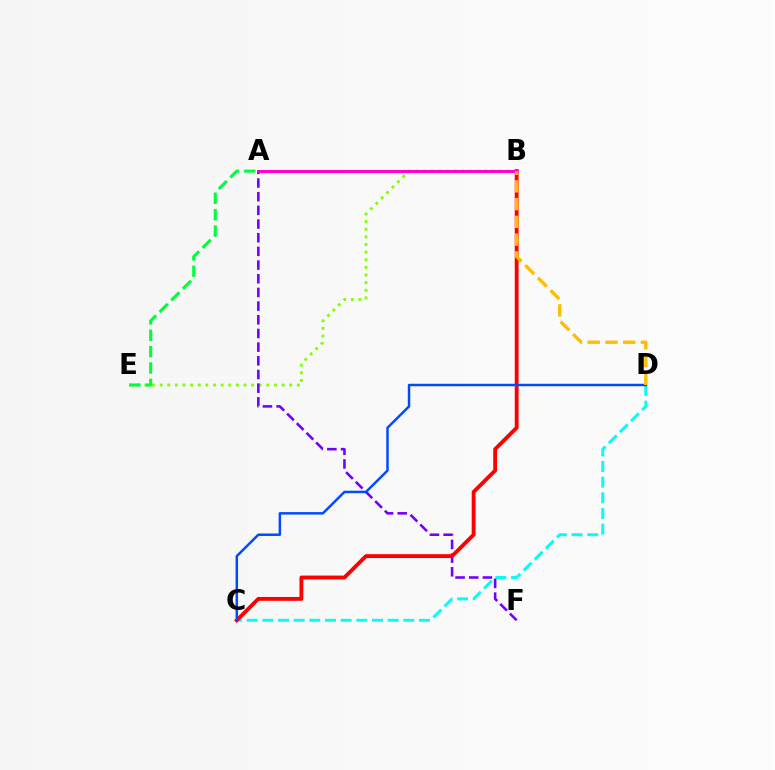{('B', 'E'): [{'color': '#84ff00', 'line_style': 'dotted', 'thickness': 2.07}], ('C', 'D'): [{'color': '#00fff6', 'line_style': 'dashed', 'thickness': 2.13}, {'color': '#004bff', 'line_style': 'solid', 'thickness': 1.78}], ('A', 'E'): [{'color': '#00ff39', 'line_style': 'dashed', 'thickness': 2.23}], ('A', 'F'): [{'color': '#7200ff', 'line_style': 'dashed', 'thickness': 1.86}], ('B', 'C'): [{'color': '#ff0000', 'line_style': 'solid', 'thickness': 2.77}], ('A', 'B'): [{'color': '#ff00cf', 'line_style': 'solid', 'thickness': 2.19}], ('B', 'D'): [{'color': '#ffbd00', 'line_style': 'dashed', 'thickness': 2.41}]}